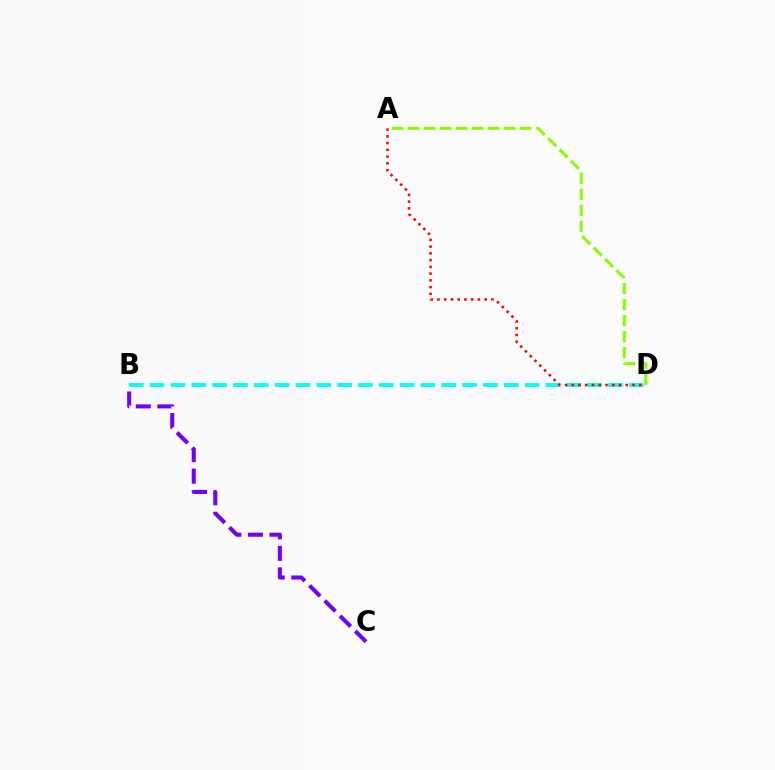{('B', 'C'): [{'color': '#7200ff', 'line_style': 'dashed', 'thickness': 2.93}], ('B', 'D'): [{'color': '#00fff6', 'line_style': 'dashed', 'thickness': 2.83}], ('A', 'D'): [{'color': '#ff0000', 'line_style': 'dotted', 'thickness': 1.83}, {'color': '#84ff00', 'line_style': 'dashed', 'thickness': 2.18}]}